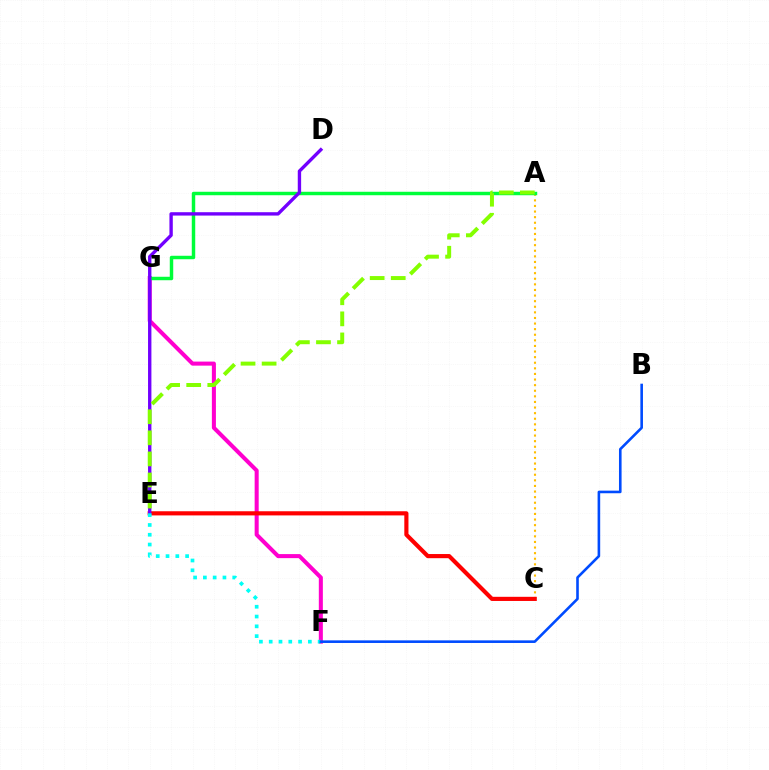{('F', 'G'): [{'color': '#ff00cf', 'line_style': 'solid', 'thickness': 2.91}], ('A', 'C'): [{'color': '#ffbd00', 'line_style': 'dotted', 'thickness': 1.52}], ('C', 'E'): [{'color': '#ff0000', 'line_style': 'solid', 'thickness': 2.99}], ('A', 'G'): [{'color': '#00ff39', 'line_style': 'solid', 'thickness': 2.49}], ('D', 'E'): [{'color': '#7200ff', 'line_style': 'solid', 'thickness': 2.42}], ('E', 'F'): [{'color': '#00fff6', 'line_style': 'dotted', 'thickness': 2.66}], ('A', 'E'): [{'color': '#84ff00', 'line_style': 'dashed', 'thickness': 2.86}], ('B', 'F'): [{'color': '#004bff', 'line_style': 'solid', 'thickness': 1.87}]}